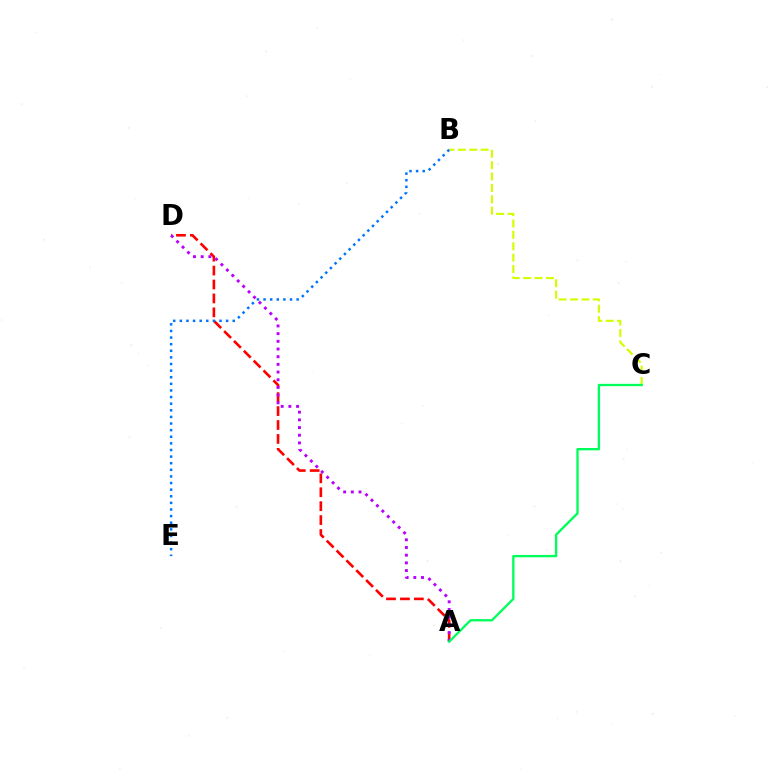{('A', 'D'): [{'color': '#ff0000', 'line_style': 'dashed', 'thickness': 1.89}, {'color': '#b900ff', 'line_style': 'dotted', 'thickness': 2.09}], ('B', 'C'): [{'color': '#d1ff00', 'line_style': 'dashed', 'thickness': 1.55}], ('A', 'C'): [{'color': '#00ff5c', 'line_style': 'solid', 'thickness': 1.69}], ('B', 'E'): [{'color': '#0074ff', 'line_style': 'dotted', 'thickness': 1.8}]}